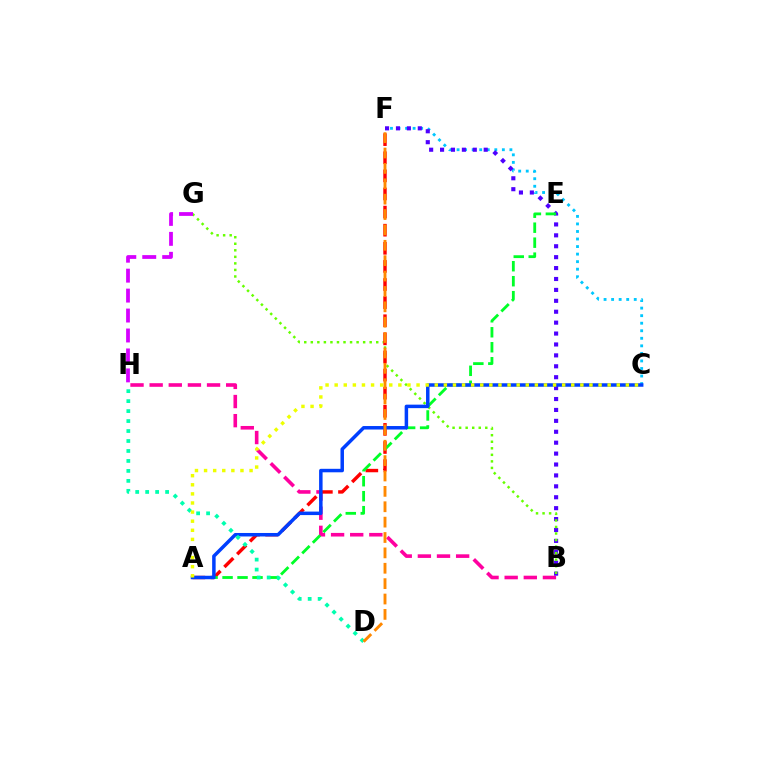{('C', 'F'): [{'color': '#00c7ff', 'line_style': 'dotted', 'thickness': 2.05}], ('B', 'H'): [{'color': '#ff00a0', 'line_style': 'dashed', 'thickness': 2.6}], ('B', 'F'): [{'color': '#4f00ff', 'line_style': 'dotted', 'thickness': 2.97}], ('B', 'G'): [{'color': '#66ff00', 'line_style': 'dotted', 'thickness': 1.78}], ('A', 'F'): [{'color': '#ff0000', 'line_style': 'dashed', 'thickness': 2.46}], ('A', 'E'): [{'color': '#00ff27', 'line_style': 'dashed', 'thickness': 2.04}], ('A', 'C'): [{'color': '#003fff', 'line_style': 'solid', 'thickness': 2.51}, {'color': '#eeff00', 'line_style': 'dotted', 'thickness': 2.47}], ('G', 'H'): [{'color': '#d600ff', 'line_style': 'dashed', 'thickness': 2.71}], ('D', 'H'): [{'color': '#00ffaf', 'line_style': 'dotted', 'thickness': 2.71}], ('D', 'F'): [{'color': '#ff8800', 'line_style': 'dashed', 'thickness': 2.09}]}